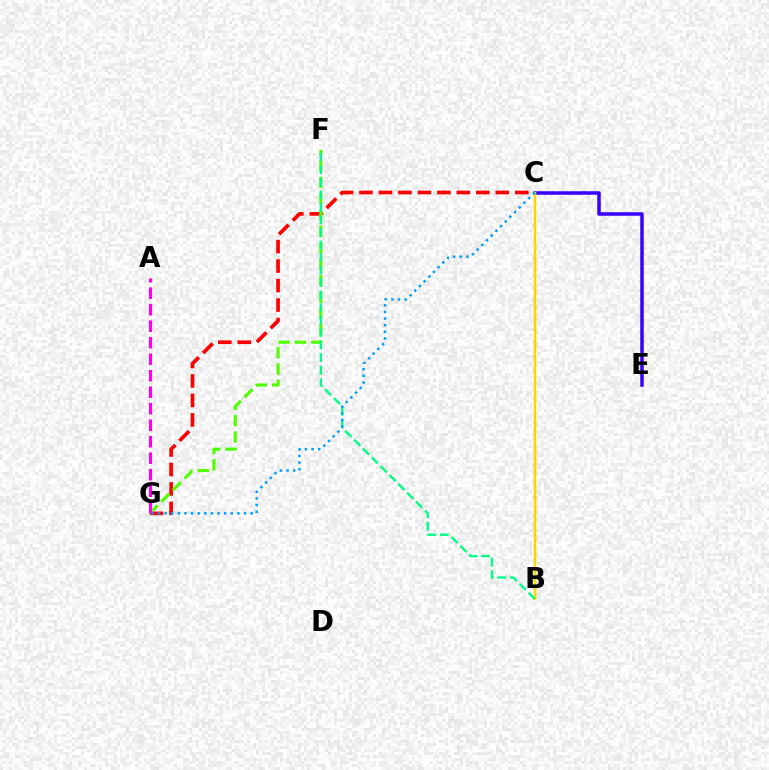{('C', 'G'): [{'color': '#ff0000', 'line_style': 'dashed', 'thickness': 2.65}, {'color': '#009eff', 'line_style': 'dotted', 'thickness': 1.8}], ('C', 'E'): [{'color': '#3700ff', 'line_style': 'solid', 'thickness': 2.52}], ('F', 'G'): [{'color': '#4fff00', 'line_style': 'dashed', 'thickness': 2.23}], ('B', 'C'): [{'color': '#ffd500', 'line_style': 'solid', 'thickness': 1.75}], ('B', 'F'): [{'color': '#00ff86', 'line_style': 'dashed', 'thickness': 1.7}], ('A', 'G'): [{'color': '#ff00ed', 'line_style': 'dashed', 'thickness': 2.24}]}